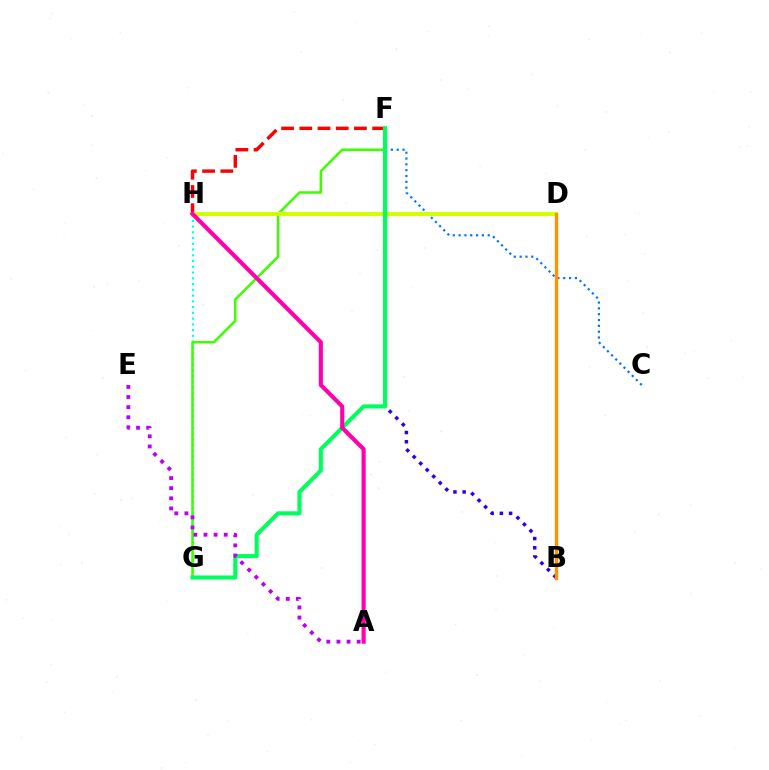{('B', 'F'): [{'color': '#2500ff', 'line_style': 'dotted', 'thickness': 2.5}], ('F', 'H'): [{'color': '#ff0000', 'line_style': 'dashed', 'thickness': 2.47}], ('G', 'H'): [{'color': '#00fff6', 'line_style': 'dotted', 'thickness': 1.56}], ('C', 'F'): [{'color': '#0074ff', 'line_style': 'dotted', 'thickness': 1.58}], ('F', 'G'): [{'color': '#3dff00', 'line_style': 'solid', 'thickness': 1.81}, {'color': '#00ff5c', 'line_style': 'solid', 'thickness': 2.94}], ('D', 'H'): [{'color': '#d1ff00', 'line_style': 'solid', 'thickness': 2.86}], ('B', 'D'): [{'color': '#ff9400', 'line_style': 'solid', 'thickness': 2.44}], ('A', 'E'): [{'color': '#b900ff', 'line_style': 'dotted', 'thickness': 2.75}], ('A', 'H'): [{'color': '#ff00ac', 'line_style': 'solid', 'thickness': 2.97}]}